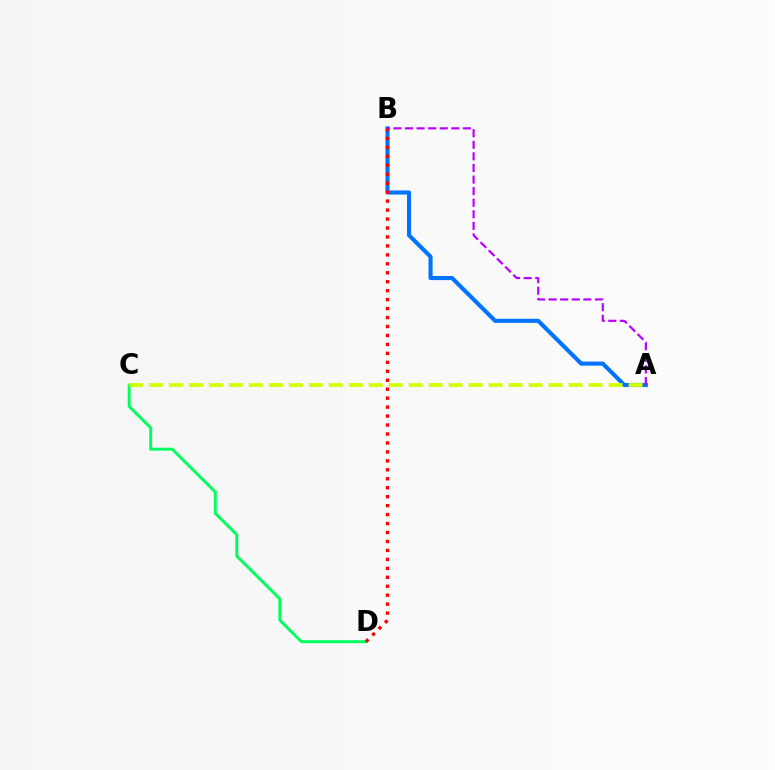{('A', 'B'): [{'color': '#0074ff', 'line_style': 'solid', 'thickness': 2.94}, {'color': '#b900ff', 'line_style': 'dashed', 'thickness': 1.57}], ('C', 'D'): [{'color': '#00ff5c', 'line_style': 'solid', 'thickness': 2.1}], ('A', 'C'): [{'color': '#d1ff00', 'line_style': 'dashed', 'thickness': 2.71}], ('B', 'D'): [{'color': '#ff0000', 'line_style': 'dotted', 'thickness': 2.43}]}